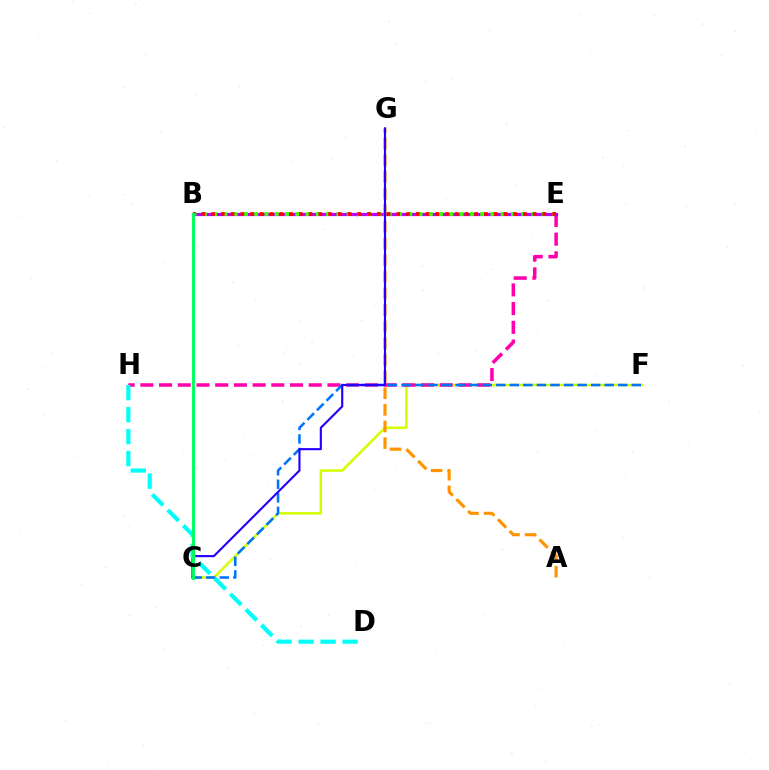{('C', 'F'): [{'color': '#d1ff00', 'line_style': 'solid', 'thickness': 1.82}, {'color': '#0074ff', 'line_style': 'dashed', 'thickness': 1.84}], ('E', 'H'): [{'color': '#ff00ac', 'line_style': 'dashed', 'thickness': 2.54}], ('B', 'E'): [{'color': '#b900ff', 'line_style': 'solid', 'thickness': 2.33}, {'color': '#3dff00', 'line_style': 'dotted', 'thickness': 2.79}, {'color': '#ff0000', 'line_style': 'dotted', 'thickness': 2.65}], ('A', 'G'): [{'color': '#ff9400', 'line_style': 'dashed', 'thickness': 2.26}], ('C', 'G'): [{'color': '#2500ff', 'line_style': 'solid', 'thickness': 1.54}], ('D', 'H'): [{'color': '#00fff6', 'line_style': 'dashed', 'thickness': 2.99}], ('B', 'C'): [{'color': '#00ff5c', 'line_style': 'solid', 'thickness': 2.12}]}